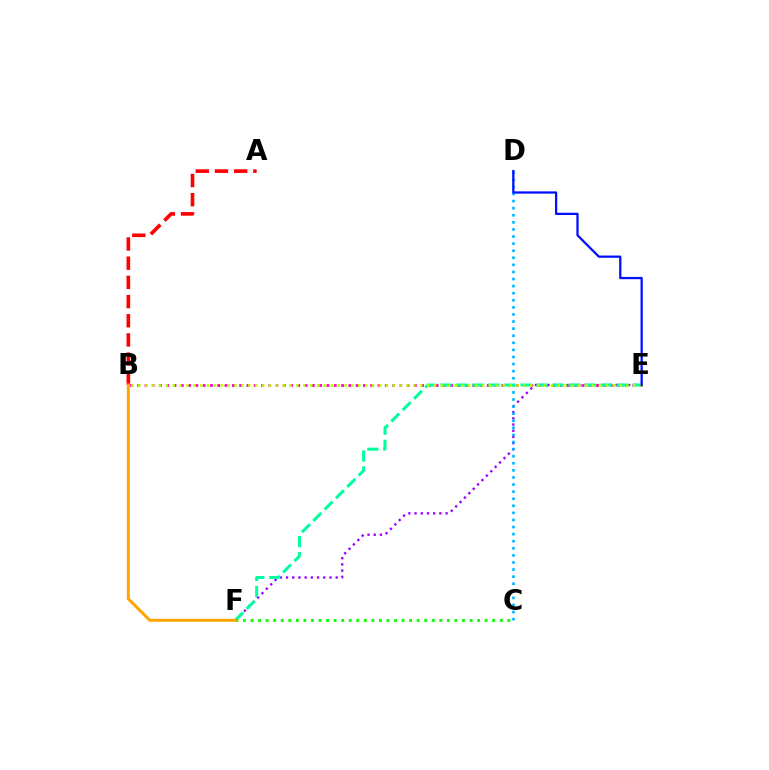{('E', 'F'): [{'color': '#9b00ff', 'line_style': 'dotted', 'thickness': 1.69}, {'color': '#00ff9d', 'line_style': 'dashed', 'thickness': 2.18}], ('C', 'D'): [{'color': '#00b5ff', 'line_style': 'dotted', 'thickness': 1.93}], ('B', 'E'): [{'color': '#ff00bd', 'line_style': 'dotted', 'thickness': 1.98}, {'color': '#b3ff00', 'line_style': 'dotted', 'thickness': 1.87}], ('C', 'F'): [{'color': '#08ff00', 'line_style': 'dotted', 'thickness': 2.05}], ('A', 'B'): [{'color': '#ff0000', 'line_style': 'dashed', 'thickness': 2.61}], ('D', 'E'): [{'color': '#0010ff', 'line_style': 'solid', 'thickness': 1.63}], ('B', 'F'): [{'color': '#ffa500', 'line_style': 'solid', 'thickness': 2.16}]}